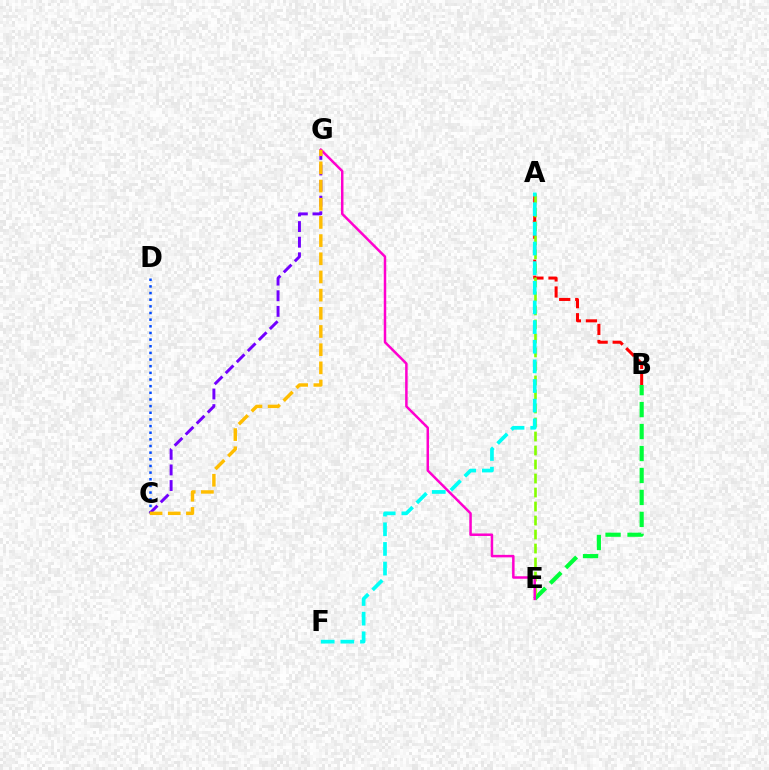{('C', 'D'): [{'color': '#004bff', 'line_style': 'dotted', 'thickness': 1.81}], ('A', 'B'): [{'color': '#ff0000', 'line_style': 'dashed', 'thickness': 2.18}], ('B', 'E'): [{'color': '#00ff39', 'line_style': 'dashed', 'thickness': 2.98}], ('C', 'G'): [{'color': '#7200ff', 'line_style': 'dashed', 'thickness': 2.12}, {'color': '#ffbd00', 'line_style': 'dashed', 'thickness': 2.47}], ('A', 'E'): [{'color': '#84ff00', 'line_style': 'dashed', 'thickness': 1.9}], ('E', 'G'): [{'color': '#ff00cf', 'line_style': 'solid', 'thickness': 1.8}], ('A', 'F'): [{'color': '#00fff6', 'line_style': 'dashed', 'thickness': 2.67}]}